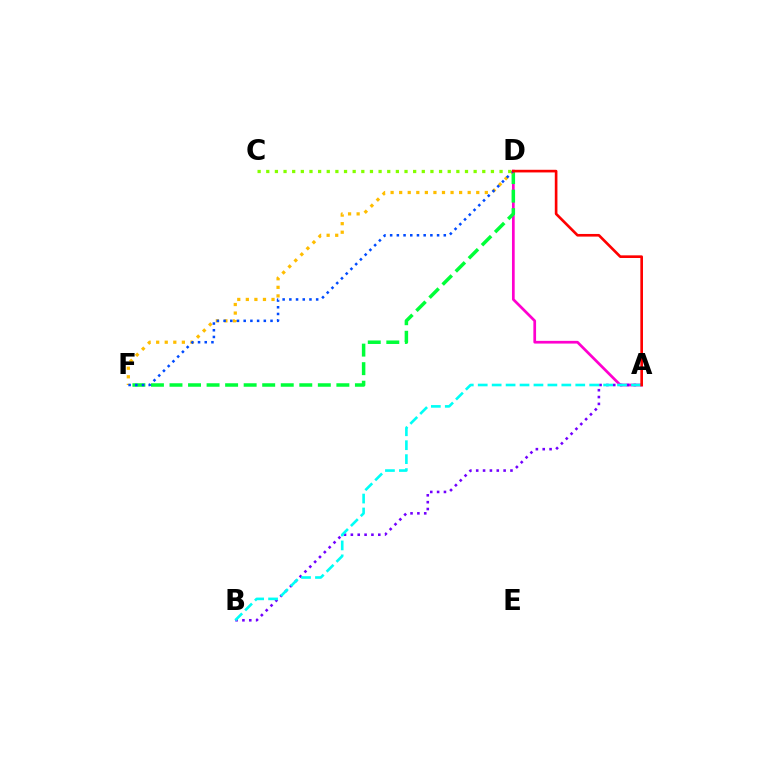{('A', 'D'): [{'color': '#ff00cf', 'line_style': 'solid', 'thickness': 1.95}, {'color': '#ff0000', 'line_style': 'solid', 'thickness': 1.9}], ('D', 'F'): [{'color': '#00ff39', 'line_style': 'dashed', 'thickness': 2.52}, {'color': '#ffbd00', 'line_style': 'dotted', 'thickness': 2.33}, {'color': '#004bff', 'line_style': 'dotted', 'thickness': 1.82}], ('A', 'B'): [{'color': '#7200ff', 'line_style': 'dotted', 'thickness': 1.86}, {'color': '#00fff6', 'line_style': 'dashed', 'thickness': 1.89}], ('C', 'D'): [{'color': '#84ff00', 'line_style': 'dotted', 'thickness': 2.35}]}